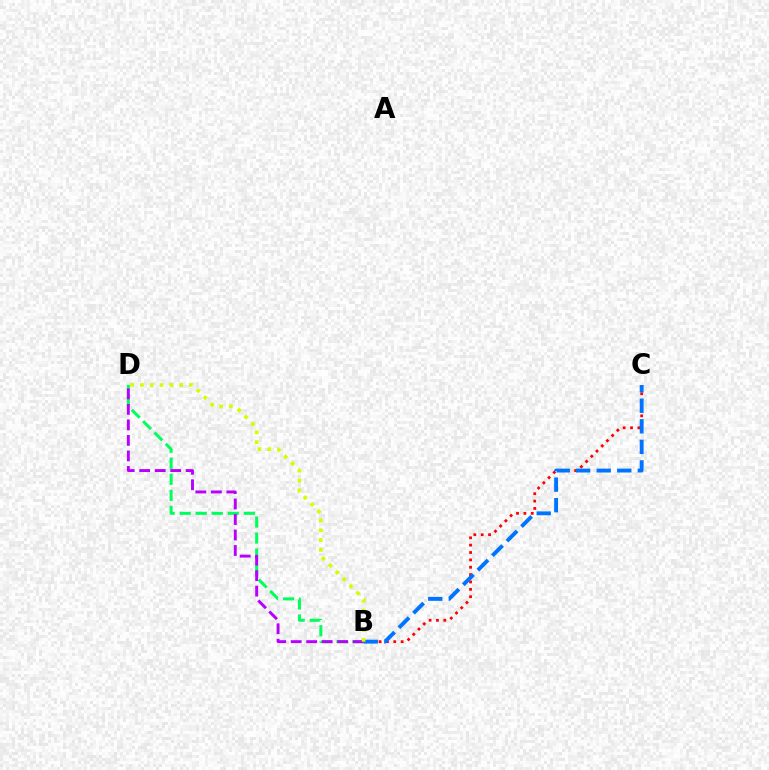{('B', 'D'): [{'color': '#00ff5c', 'line_style': 'dashed', 'thickness': 2.18}, {'color': '#b900ff', 'line_style': 'dashed', 'thickness': 2.11}, {'color': '#d1ff00', 'line_style': 'dotted', 'thickness': 2.66}], ('B', 'C'): [{'color': '#ff0000', 'line_style': 'dotted', 'thickness': 2.0}, {'color': '#0074ff', 'line_style': 'dashed', 'thickness': 2.79}]}